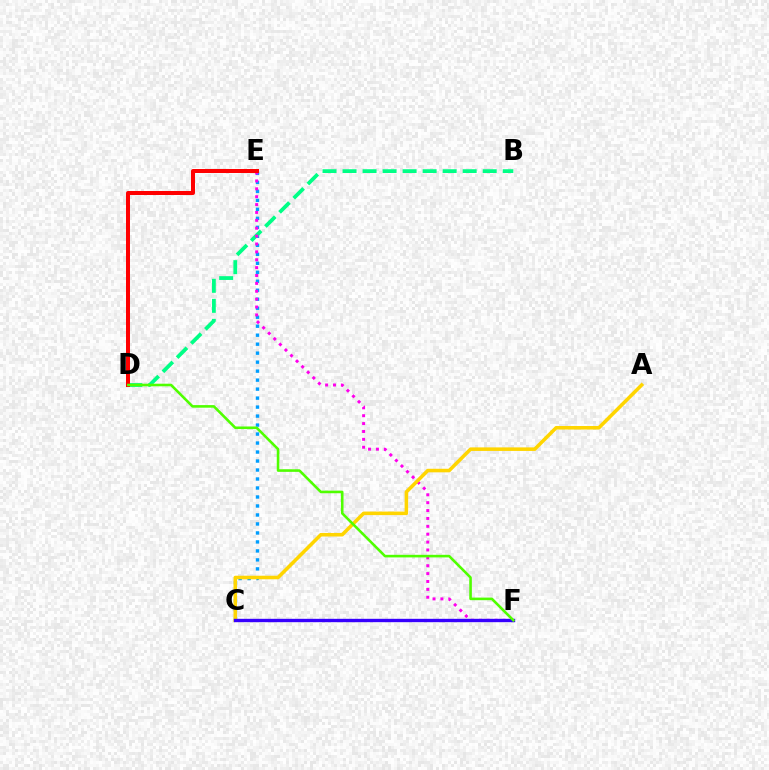{('C', 'E'): [{'color': '#009eff', 'line_style': 'dotted', 'thickness': 2.44}], ('B', 'D'): [{'color': '#00ff86', 'line_style': 'dashed', 'thickness': 2.72}], ('E', 'F'): [{'color': '#ff00ed', 'line_style': 'dotted', 'thickness': 2.14}], ('D', 'E'): [{'color': '#ff0000', 'line_style': 'solid', 'thickness': 2.88}], ('A', 'C'): [{'color': '#ffd500', 'line_style': 'solid', 'thickness': 2.56}], ('C', 'F'): [{'color': '#3700ff', 'line_style': 'solid', 'thickness': 2.43}], ('D', 'F'): [{'color': '#4fff00', 'line_style': 'solid', 'thickness': 1.86}]}